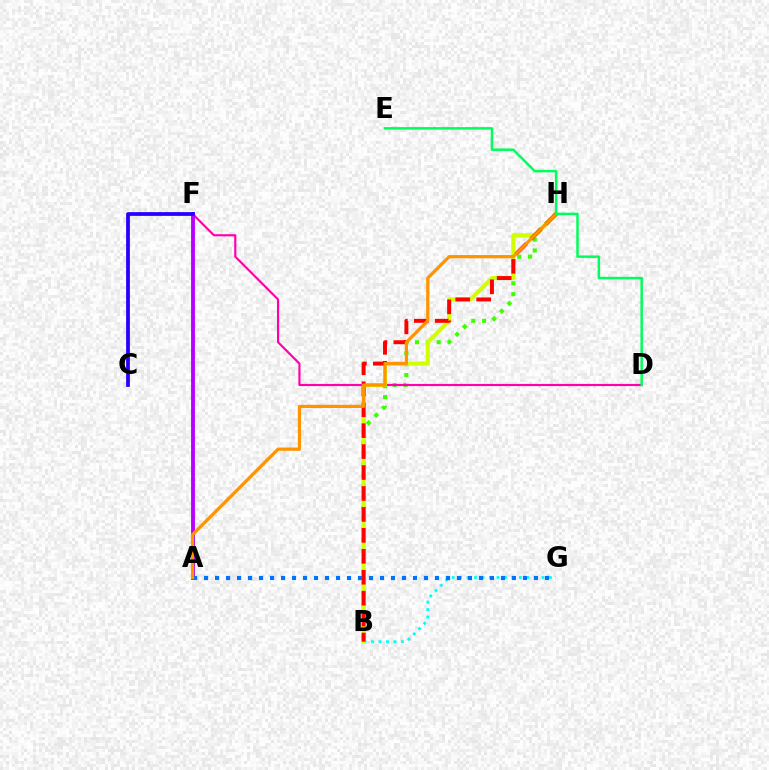{('B', 'H'): [{'color': '#3dff00', 'line_style': 'dotted', 'thickness': 2.95}, {'color': '#d1ff00', 'line_style': 'solid', 'thickness': 2.94}, {'color': '#ff0000', 'line_style': 'dashed', 'thickness': 2.84}], ('B', 'G'): [{'color': '#00fff6', 'line_style': 'dotted', 'thickness': 2.03}], ('D', 'F'): [{'color': '#ff00ac', 'line_style': 'solid', 'thickness': 1.56}], ('A', 'F'): [{'color': '#b900ff', 'line_style': 'solid', 'thickness': 2.78}], ('A', 'G'): [{'color': '#0074ff', 'line_style': 'dotted', 'thickness': 2.99}], ('A', 'H'): [{'color': '#ff9400', 'line_style': 'solid', 'thickness': 2.33}], ('C', 'F'): [{'color': '#2500ff', 'line_style': 'solid', 'thickness': 2.7}], ('D', 'E'): [{'color': '#00ff5c', 'line_style': 'solid', 'thickness': 1.79}]}